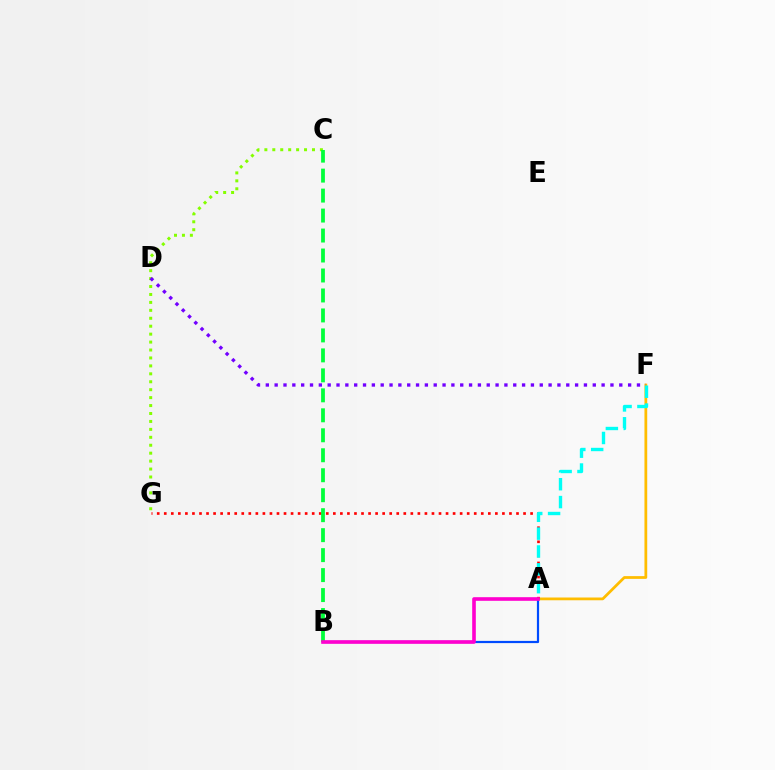{('C', 'G'): [{'color': '#84ff00', 'line_style': 'dotted', 'thickness': 2.16}], ('A', 'B'): [{'color': '#004bff', 'line_style': 'solid', 'thickness': 1.59}, {'color': '#ff00cf', 'line_style': 'solid', 'thickness': 2.61}], ('A', 'F'): [{'color': '#ffbd00', 'line_style': 'solid', 'thickness': 1.99}, {'color': '#00fff6', 'line_style': 'dashed', 'thickness': 2.42}], ('D', 'F'): [{'color': '#7200ff', 'line_style': 'dotted', 'thickness': 2.4}], ('A', 'G'): [{'color': '#ff0000', 'line_style': 'dotted', 'thickness': 1.91}], ('B', 'C'): [{'color': '#00ff39', 'line_style': 'dashed', 'thickness': 2.71}]}